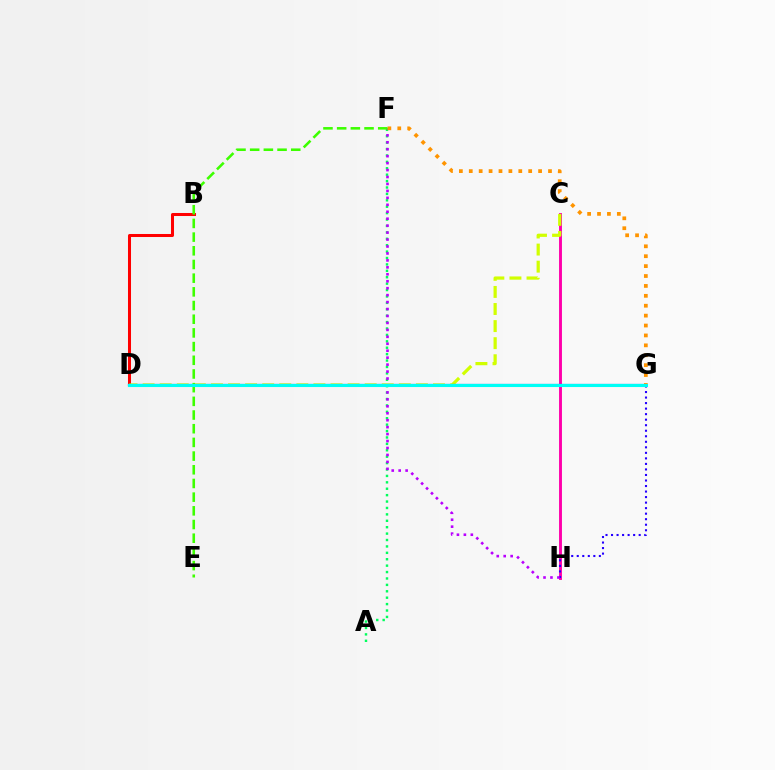{('B', 'D'): [{'color': '#ff0000', 'line_style': 'solid', 'thickness': 2.18}], ('C', 'H'): [{'color': '#ff00ac', 'line_style': 'solid', 'thickness': 2.09}], ('C', 'D'): [{'color': '#d1ff00', 'line_style': 'dashed', 'thickness': 2.32}], ('G', 'H'): [{'color': '#2500ff', 'line_style': 'dotted', 'thickness': 1.5}], ('A', 'F'): [{'color': '#00ff5c', 'line_style': 'dotted', 'thickness': 1.74}], ('F', 'H'): [{'color': '#b900ff', 'line_style': 'dotted', 'thickness': 1.89}], ('D', 'G'): [{'color': '#0074ff', 'line_style': 'solid', 'thickness': 1.61}, {'color': '#00fff6', 'line_style': 'solid', 'thickness': 2.22}], ('F', 'G'): [{'color': '#ff9400', 'line_style': 'dotted', 'thickness': 2.69}], ('E', 'F'): [{'color': '#3dff00', 'line_style': 'dashed', 'thickness': 1.86}]}